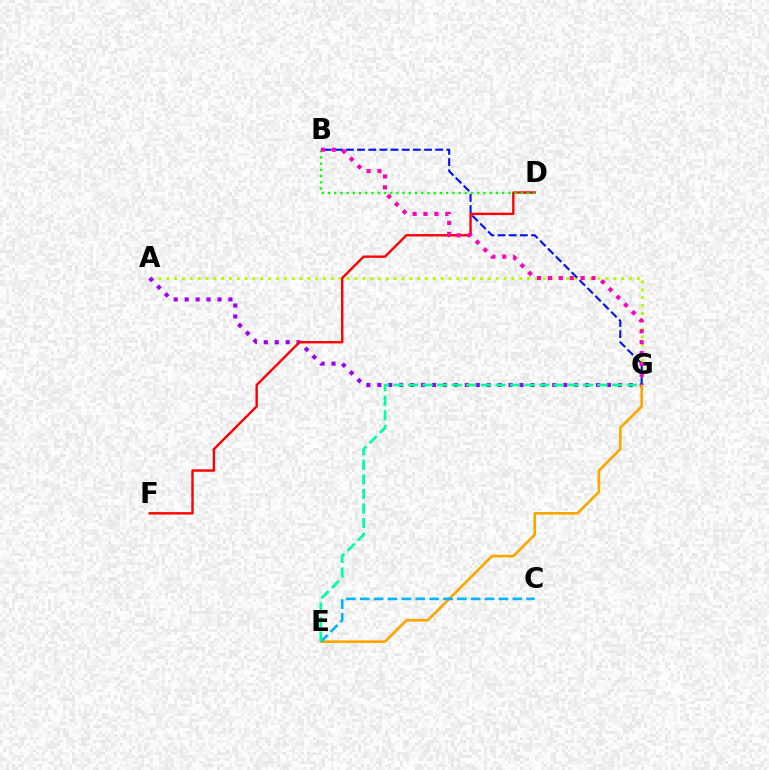{('A', 'G'): [{'color': '#b3ff00', 'line_style': 'dotted', 'thickness': 2.13}, {'color': '#9b00ff', 'line_style': 'dotted', 'thickness': 2.97}], ('D', 'F'): [{'color': '#ff0000', 'line_style': 'solid', 'thickness': 1.72}], ('E', 'G'): [{'color': '#ffa500', 'line_style': 'solid', 'thickness': 1.9}, {'color': '#00ff9d', 'line_style': 'dashed', 'thickness': 1.98}], ('B', 'G'): [{'color': '#0010ff', 'line_style': 'dashed', 'thickness': 1.52}, {'color': '#ff00bd', 'line_style': 'dotted', 'thickness': 2.96}], ('B', 'D'): [{'color': '#08ff00', 'line_style': 'dotted', 'thickness': 1.69}], ('C', 'E'): [{'color': '#00b5ff', 'line_style': 'dashed', 'thickness': 1.88}]}